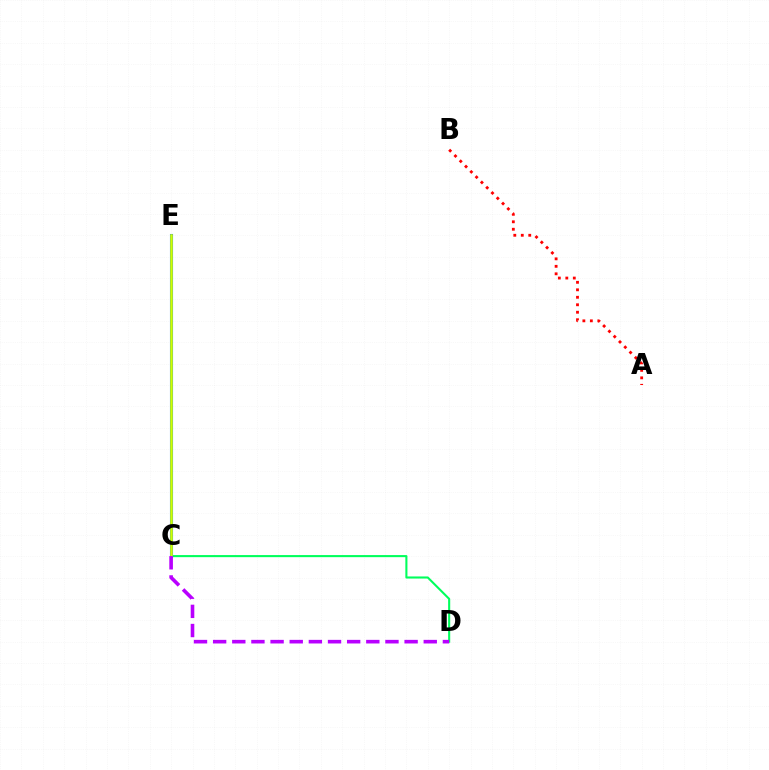{('C', 'D'): [{'color': '#00ff5c', 'line_style': 'solid', 'thickness': 1.51}, {'color': '#b900ff', 'line_style': 'dashed', 'thickness': 2.6}], ('C', 'E'): [{'color': '#0074ff', 'line_style': 'solid', 'thickness': 2.21}, {'color': '#d1ff00', 'line_style': 'solid', 'thickness': 1.84}], ('A', 'B'): [{'color': '#ff0000', 'line_style': 'dotted', 'thickness': 2.03}]}